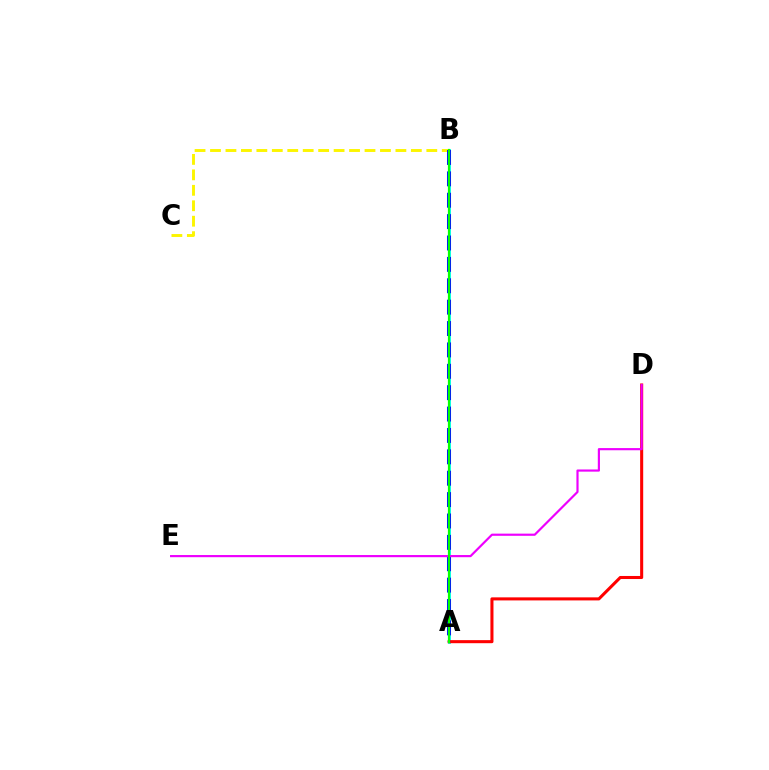{('A', 'B'): [{'color': '#00fff6', 'line_style': 'solid', 'thickness': 2.07}, {'color': '#0010ff', 'line_style': 'dashed', 'thickness': 2.9}, {'color': '#08ff00', 'line_style': 'solid', 'thickness': 1.58}], ('B', 'C'): [{'color': '#fcf500', 'line_style': 'dashed', 'thickness': 2.1}], ('A', 'D'): [{'color': '#ff0000', 'line_style': 'solid', 'thickness': 2.2}], ('D', 'E'): [{'color': '#ee00ff', 'line_style': 'solid', 'thickness': 1.57}]}